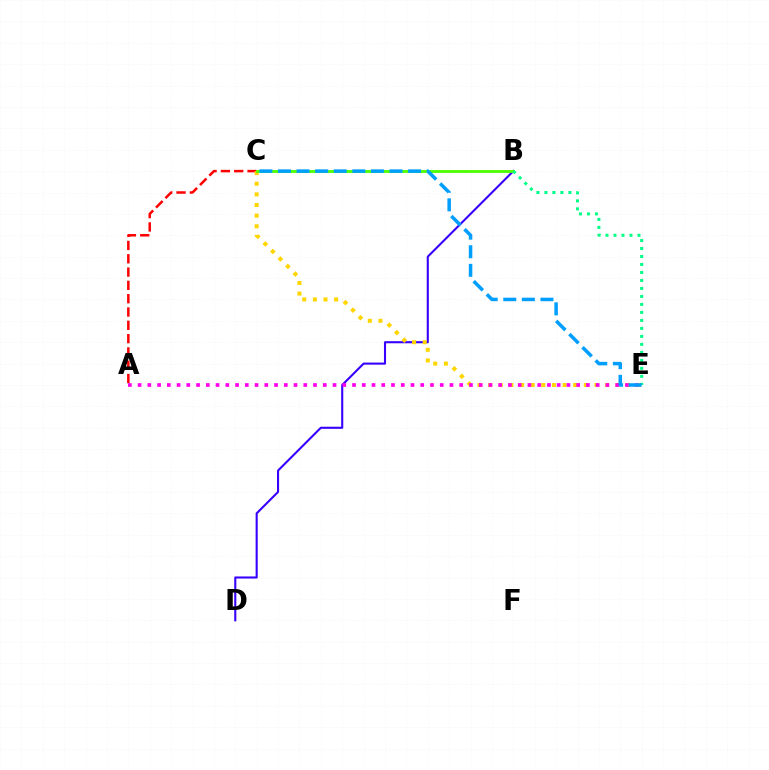{('B', 'D'): [{'color': '#3700ff', 'line_style': 'solid', 'thickness': 1.51}], ('A', 'C'): [{'color': '#ff0000', 'line_style': 'dashed', 'thickness': 1.81}], ('C', 'E'): [{'color': '#ffd500', 'line_style': 'dotted', 'thickness': 2.89}, {'color': '#009eff', 'line_style': 'dashed', 'thickness': 2.53}], ('B', 'C'): [{'color': '#4fff00', 'line_style': 'solid', 'thickness': 2.03}], ('B', 'E'): [{'color': '#00ff86', 'line_style': 'dotted', 'thickness': 2.17}], ('A', 'E'): [{'color': '#ff00ed', 'line_style': 'dotted', 'thickness': 2.65}]}